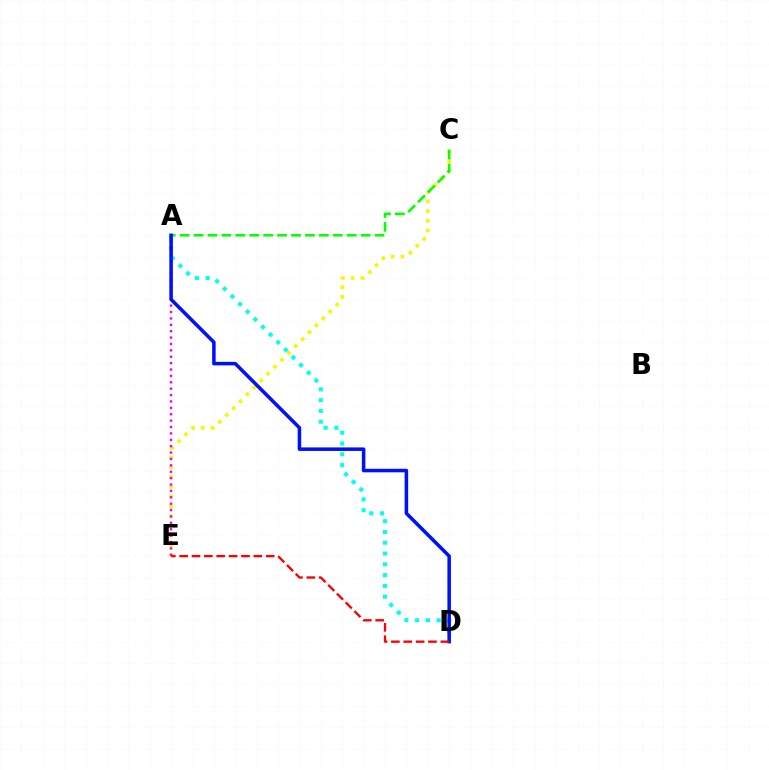{('C', 'E'): [{'color': '#fcf500', 'line_style': 'dotted', 'thickness': 2.65}], ('A', 'D'): [{'color': '#00fff6', 'line_style': 'dotted', 'thickness': 2.93}, {'color': '#0010ff', 'line_style': 'solid', 'thickness': 2.54}], ('A', 'C'): [{'color': '#08ff00', 'line_style': 'dashed', 'thickness': 1.89}], ('A', 'E'): [{'color': '#ee00ff', 'line_style': 'dotted', 'thickness': 1.74}], ('D', 'E'): [{'color': '#ff0000', 'line_style': 'dashed', 'thickness': 1.68}]}